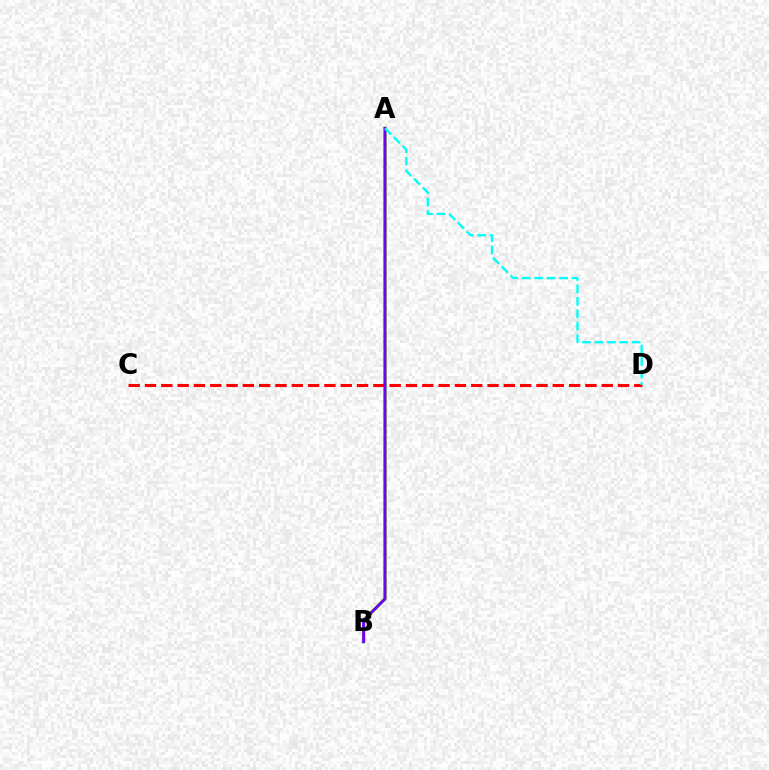{('A', 'B'): [{'color': '#84ff00', 'line_style': 'solid', 'thickness': 2.65}, {'color': '#7200ff', 'line_style': 'solid', 'thickness': 2.08}], ('C', 'D'): [{'color': '#ff0000', 'line_style': 'dashed', 'thickness': 2.22}], ('A', 'D'): [{'color': '#00fff6', 'line_style': 'dashed', 'thickness': 1.69}]}